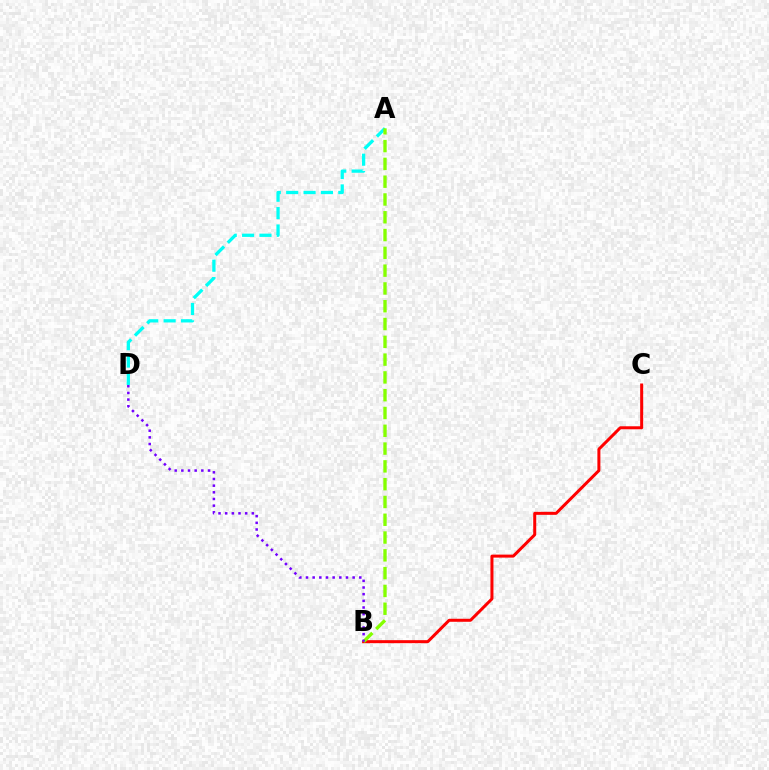{('B', 'C'): [{'color': '#ff0000', 'line_style': 'solid', 'thickness': 2.16}], ('A', 'D'): [{'color': '#00fff6', 'line_style': 'dashed', 'thickness': 2.36}], ('A', 'B'): [{'color': '#84ff00', 'line_style': 'dashed', 'thickness': 2.42}], ('B', 'D'): [{'color': '#7200ff', 'line_style': 'dotted', 'thickness': 1.81}]}